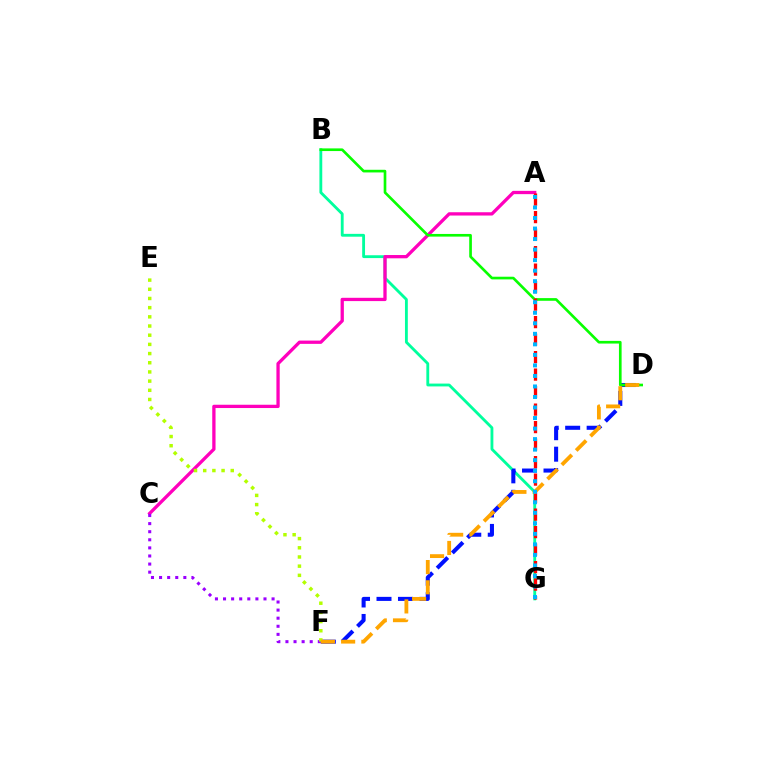{('B', 'G'): [{'color': '#00ff9d', 'line_style': 'solid', 'thickness': 2.04}], ('A', 'C'): [{'color': '#ff00bd', 'line_style': 'solid', 'thickness': 2.37}], ('C', 'F'): [{'color': '#9b00ff', 'line_style': 'dotted', 'thickness': 2.2}], ('D', 'F'): [{'color': '#0010ff', 'line_style': 'dashed', 'thickness': 2.92}, {'color': '#ffa500', 'line_style': 'dashed', 'thickness': 2.75}], ('B', 'D'): [{'color': '#08ff00', 'line_style': 'solid', 'thickness': 1.92}], ('A', 'G'): [{'color': '#ff0000', 'line_style': 'dashed', 'thickness': 2.38}, {'color': '#00b5ff', 'line_style': 'dotted', 'thickness': 2.86}], ('E', 'F'): [{'color': '#b3ff00', 'line_style': 'dotted', 'thickness': 2.49}]}